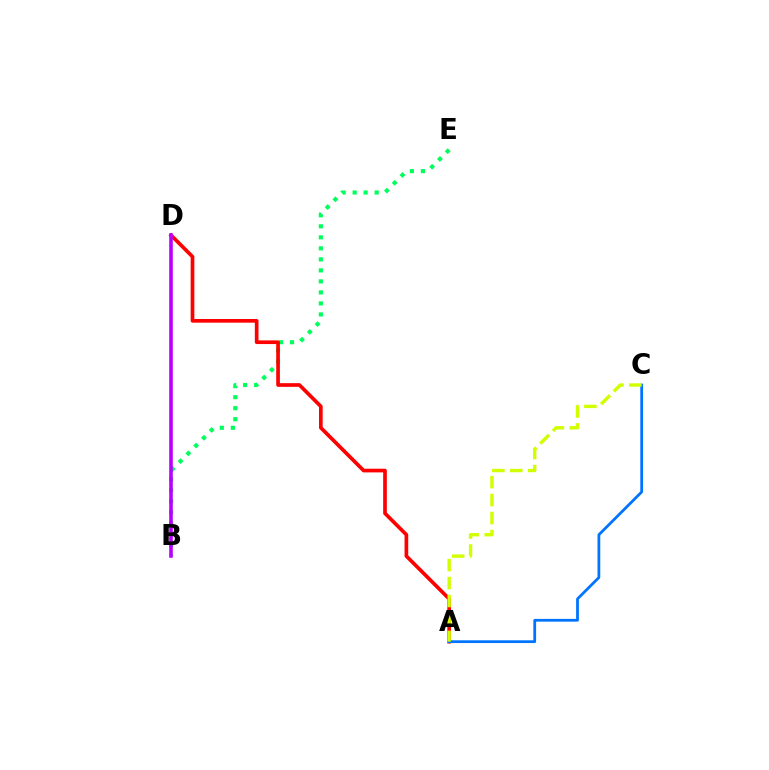{('B', 'E'): [{'color': '#00ff5c', 'line_style': 'dotted', 'thickness': 2.99}], ('A', 'D'): [{'color': '#ff0000', 'line_style': 'solid', 'thickness': 2.65}], ('A', 'C'): [{'color': '#0074ff', 'line_style': 'solid', 'thickness': 1.99}, {'color': '#d1ff00', 'line_style': 'dashed', 'thickness': 2.44}], ('B', 'D'): [{'color': '#b900ff', 'line_style': 'solid', 'thickness': 2.58}]}